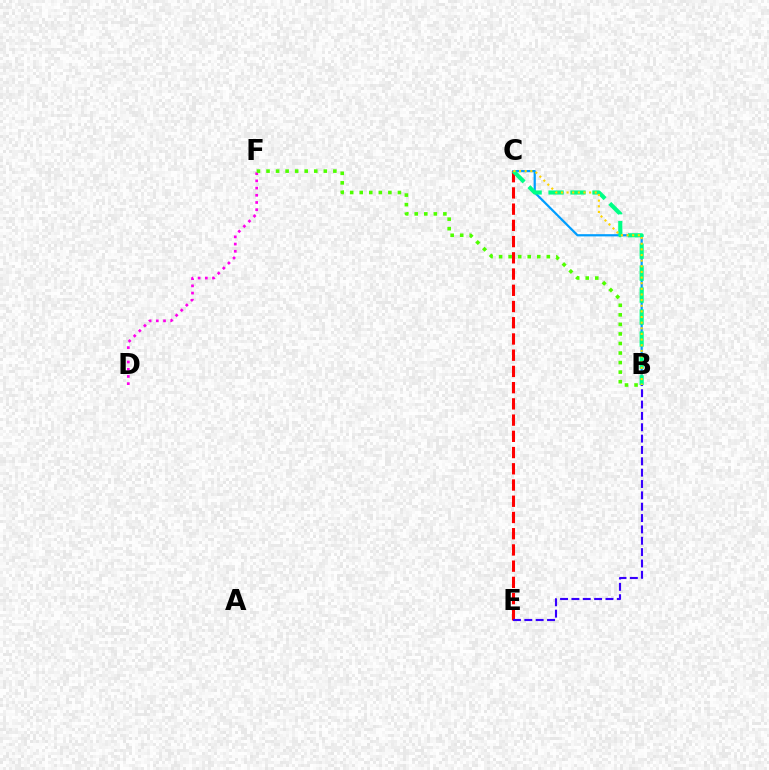{('D', 'F'): [{'color': '#ff00ed', 'line_style': 'dotted', 'thickness': 1.96}], ('B', 'C'): [{'color': '#009eff', 'line_style': 'solid', 'thickness': 1.6}, {'color': '#00ff86', 'line_style': 'dashed', 'thickness': 2.98}, {'color': '#ffd500', 'line_style': 'dotted', 'thickness': 1.53}], ('C', 'E'): [{'color': '#ff0000', 'line_style': 'dashed', 'thickness': 2.2}], ('B', 'E'): [{'color': '#3700ff', 'line_style': 'dashed', 'thickness': 1.54}], ('B', 'F'): [{'color': '#4fff00', 'line_style': 'dotted', 'thickness': 2.59}]}